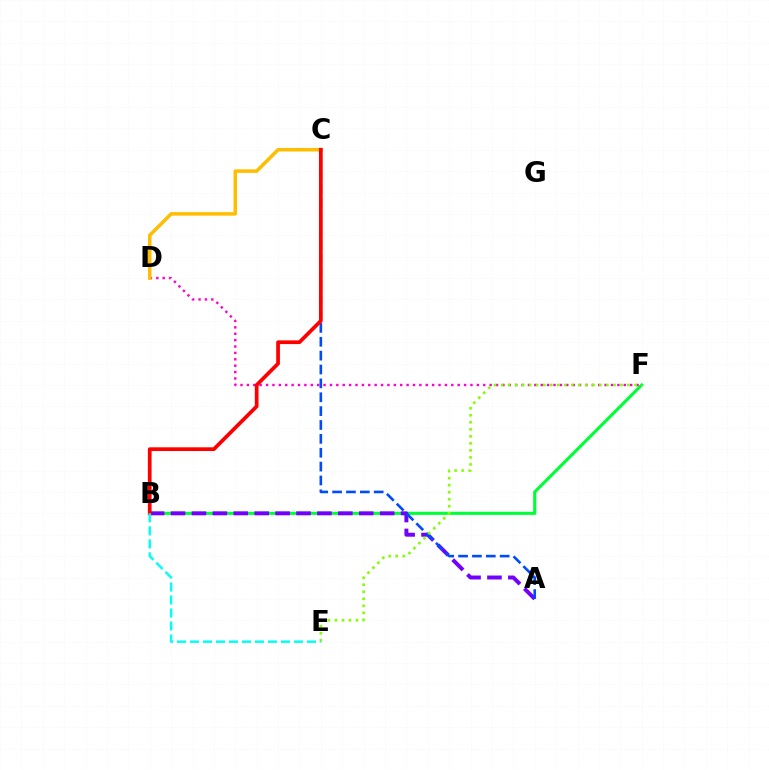{('B', 'F'): [{'color': '#00ff39', 'line_style': 'solid', 'thickness': 2.24}], ('A', 'B'): [{'color': '#7200ff', 'line_style': 'dashed', 'thickness': 2.84}], ('D', 'F'): [{'color': '#ff00cf', 'line_style': 'dotted', 'thickness': 1.74}], ('C', 'D'): [{'color': '#ffbd00', 'line_style': 'solid', 'thickness': 2.52}], ('A', 'C'): [{'color': '#004bff', 'line_style': 'dashed', 'thickness': 1.88}], ('B', 'C'): [{'color': '#ff0000', 'line_style': 'solid', 'thickness': 2.68}], ('E', 'F'): [{'color': '#84ff00', 'line_style': 'dotted', 'thickness': 1.91}], ('B', 'E'): [{'color': '#00fff6', 'line_style': 'dashed', 'thickness': 1.77}]}